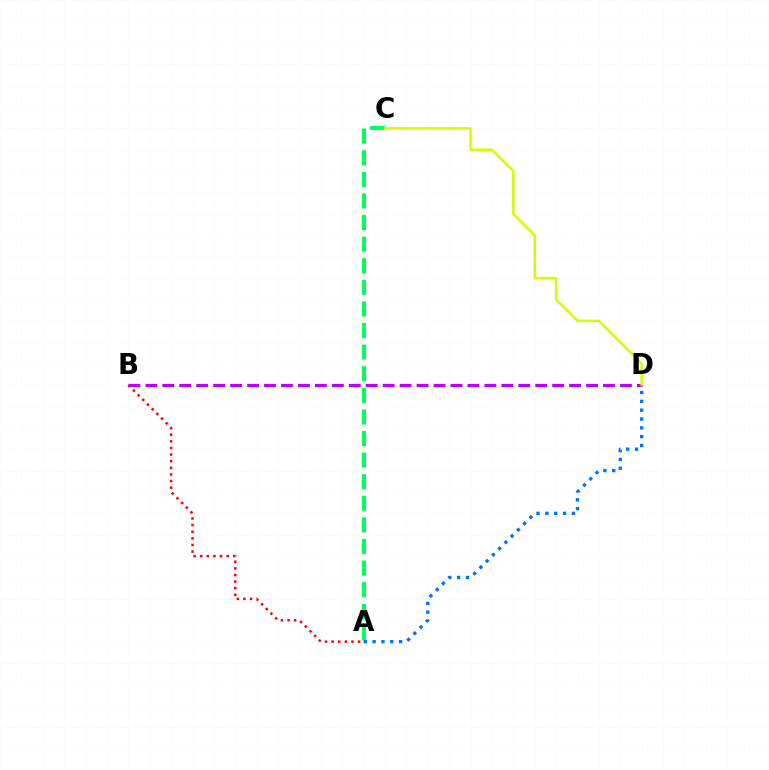{('A', 'B'): [{'color': '#ff0000', 'line_style': 'dotted', 'thickness': 1.8}], ('A', 'C'): [{'color': '#00ff5c', 'line_style': 'dashed', 'thickness': 2.93}], ('B', 'D'): [{'color': '#b900ff', 'line_style': 'dashed', 'thickness': 2.3}], ('C', 'D'): [{'color': '#d1ff00', 'line_style': 'solid', 'thickness': 1.81}], ('A', 'D'): [{'color': '#0074ff', 'line_style': 'dotted', 'thickness': 2.4}]}